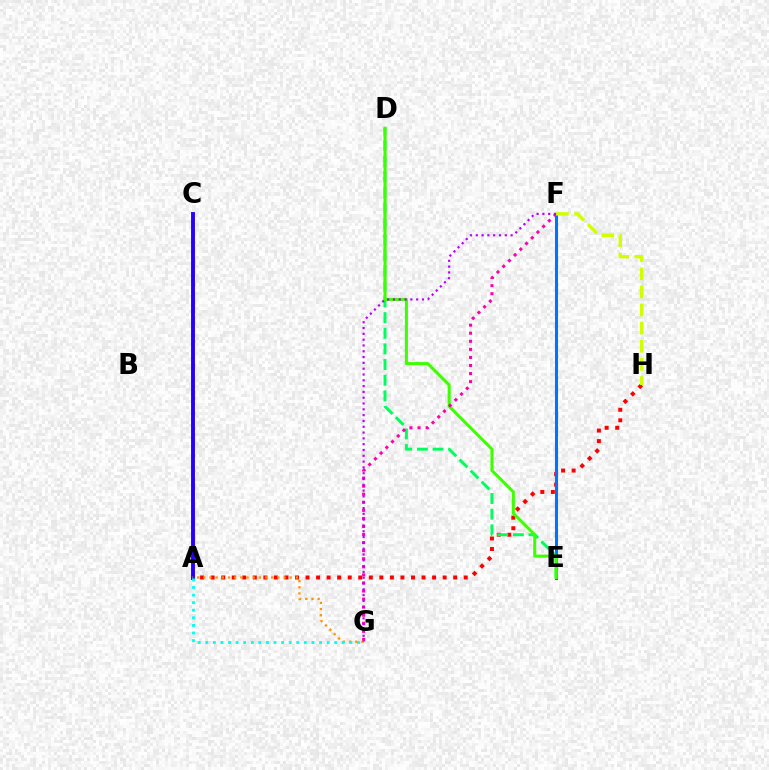{('A', 'H'): [{'color': '#ff0000', 'line_style': 'dotted', 'thickness': 2.87}], ('E', 'F'): [{'color': '#0074ff', 'line_style': 'solid', 'thickness': 2.21}], ('D', 'E'): [{'color': '#00ff5c', 'line_style': 'dashed', 'thickness': 2.12}, {'color': '#3dff00', 'line_style': 'solid', 'thickness': 2.18}], ('A', 'C'): [{'color': '#2500ff', 'line_style': 'solid', 'thickness': 2.8}], ('F', 'G'): [{'color': '#ff00ac', 'line_style': 'dotted', 'thickness': 2.19}, {'color': '#b900ff', 'line_style': 'dotted', 'thickness': 1.58}], ('A', 'G'): [{'color': '#ff9400', 'line_style': 'dotted', 'thickness': 1.68}, {'color': '#00fff6', 'line_style': 'dotted', 'thickness': 2.06}], ('F', 'H'): [{'color': '#d1ff00', 'line_style': 'dashed', 'thickness': 2.46}]}